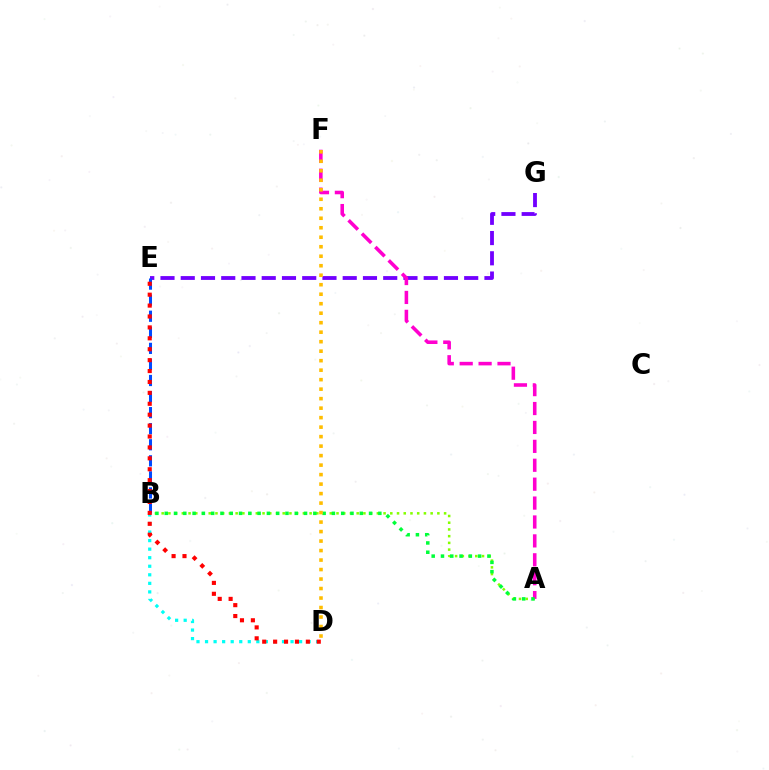{('E', 'G'): [{'color': '#7200ff', 'line_style': 'dashed', 'thickness': 2.75}], ('B', 'D'): [{'color': '#00fff6', 'line_style': 'dotted', 'thickness': 2.32}], ('B', 'E'): [{'color': '#004bff', 'line_style': 'dashed', 'thickness': 2.18}], ('A', 'B'): [{'color': '#84ff00', 'line_style': 'dotted', 'thickness': 1.83}, {'color': '#00ff39', 'line_style': 'dotted', 'thickness': 2.52}], ('D', 'E'): [{'color': '#ff0000', 'line_style': 'dotted', 'thickness': 2.96}], ('A', 'F'): [{'color': '#ff00cf', 'line_style': 'dashed', 'thickness': 2.57}], ('D', 'F'): [{'color': '#ffbd00', 'line_style': 'dotted', 'thickness': 2.58}]}